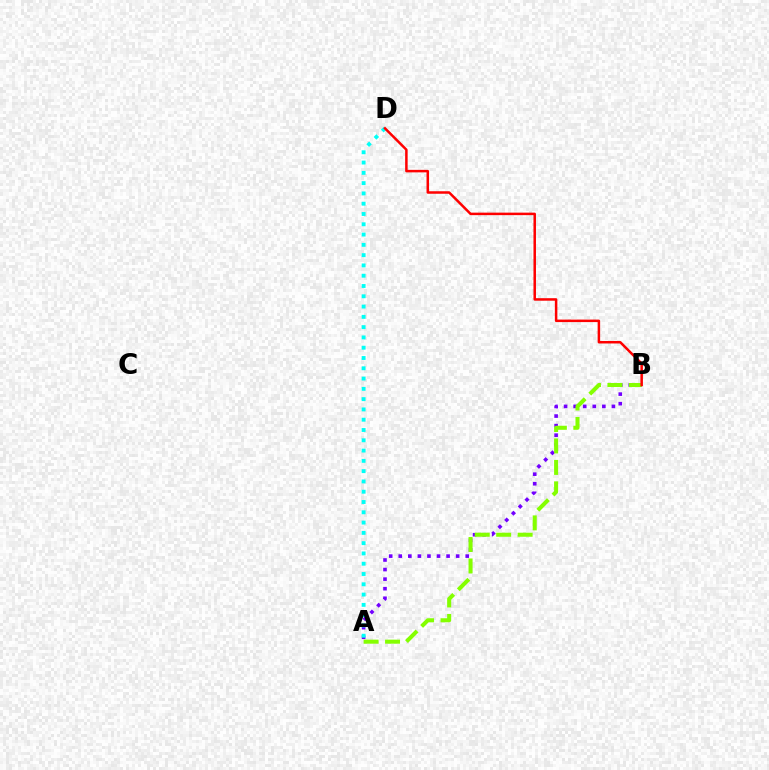{('A', 'B'): [{'color': '#7200ff', 'line_style': 'dotted', 'thickness': 2.6}, {'color': '#84ff00', 'line_style': 'dashed', 'thickness': 2.91}], ('A', 'D'): [{'color': '#00fff6', 'line_style': 'dotted', 'thickness': 2.79}], ('B', 'D'): [{'color': '#ff0000', 'line_style': 'solid', 'thickness': 1.8}]}